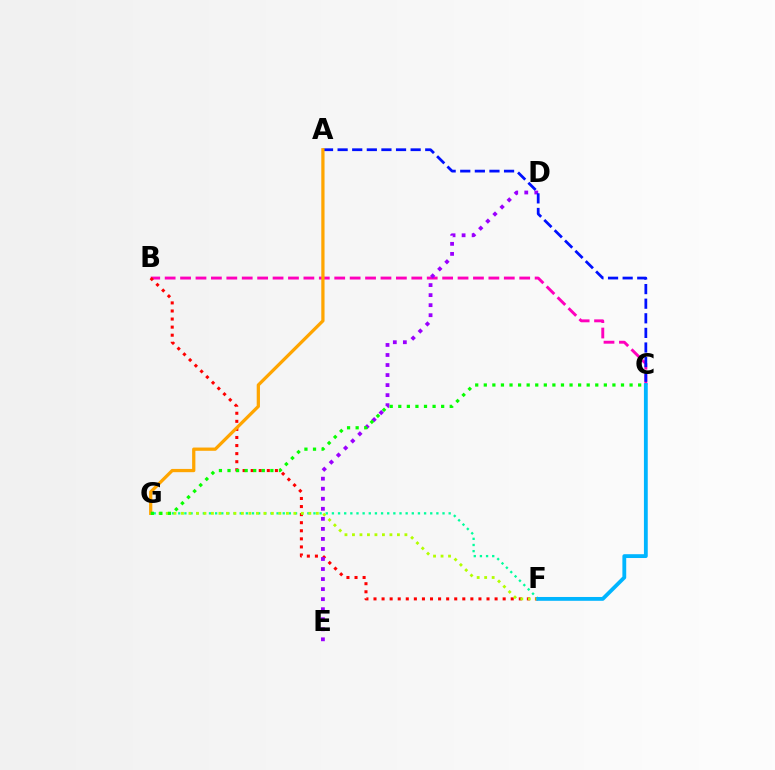{('B', 'C'): [{'color': '#ff00bd', 'line_style': 'dashed', 'thickness': 2.09}], ('B', 'F'): [{'color': '#ff0000', 'line_style': 'dotted', 'thickness': 2.19}], ('F', 'G'): [{'color': '#00ff9d', 'line_style': 'dotted', 'thickness': 1.67}, {'color': '#b3ff00', 'line_style': 'dotted', 'thickness': 2.04}], ('D', 'E'): [{'color': '#9b00ff', 'line_style': 'dotted', 'thickness': 2.73}], ('A', 'C'): [{'color': '#0010ff', 'line_style': 'dashed', 'thickness': 1.98}], ('A', 'G'): [{'color': '#ffa500', 'line_style': 'solid', 'thickness': 2.34}], ('C', 'F'): [{'color': '#00b5ff', 'line_style': 'solid', 'thickness': 2.75}], ('C', 'G'): [{'color': '#08ff00', 'line_style': 'dotted', 'thickness': 2.33}]}